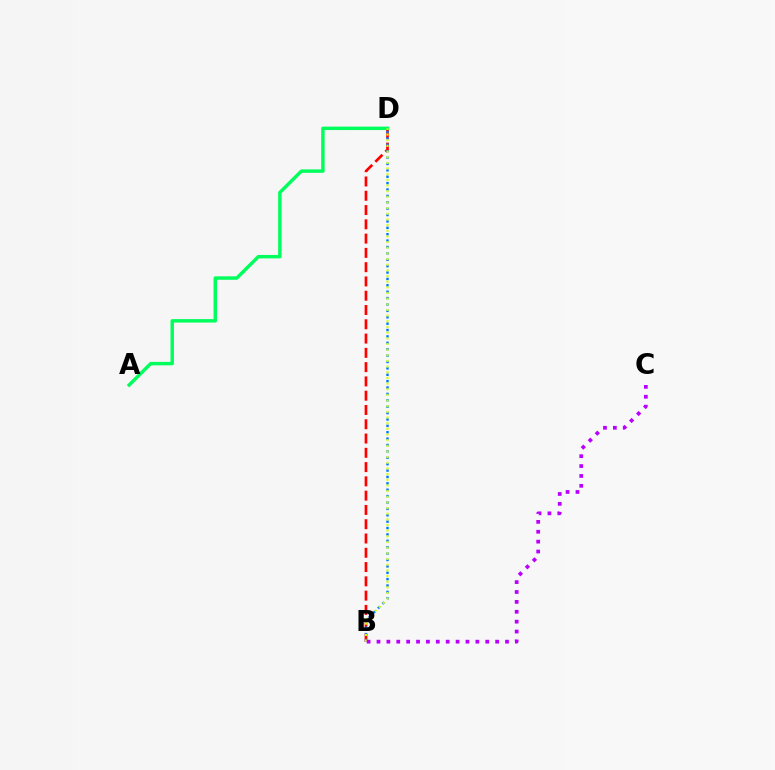{('B', 'D'): [{'color': '#ff0000', 'line_style': 'dashed', 'thickness': 1.94}, {'color': '#0074ff', 'line_style': 'dotted', 'thickness': 1.74}, {'color': '#d1ff00', 'line_style': 'dotted', 'thickness': 1.54}], ('A', 'D'): [{'color': '#00ff5c', 'line_style': 'solid', 'thickness': 2.48}], ('B', 'C'): [{'color': '#b900ff', 'line_style': 'dotted', 'thickness': 2.69}]}